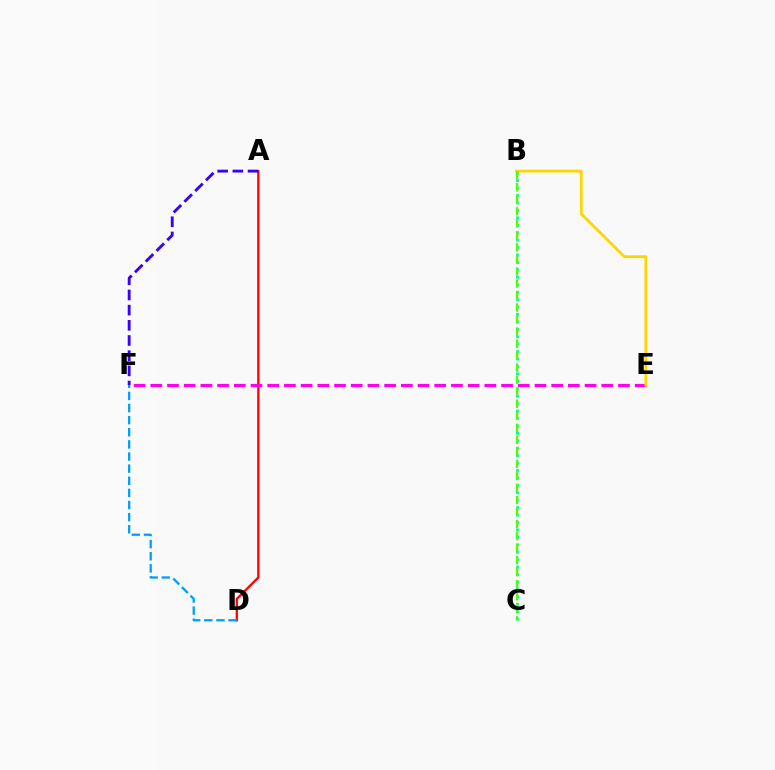{('A', 'D'): [{'color': '#ff0000', 'line_style': 'solid', 'thickness': 1.64}], ('B', 'C'): [{'color': '#00ff86', 'line_style': 'dotted', 'thickness': 2.02}, {'color': '#4fff00', 'line_style': 'dashed', 'thickness': 1.63}], ('E', 'F'): [{'color': '#ff00ed', 'line_style': 'dashed', 'thickness': 2.27}], ('B', 'E'): [{'color': '#ffd500', 'line_style': 'solid', 'thickness': 2.0}], ('D', 'F'): [{'color': '#009eff', 'line_style': 'dashed', 'thickness': 1.65}], ('A', 'F'): [{'color': '#3700ff', 'line_style': 'dashed', 'thickness': 2.06}]}